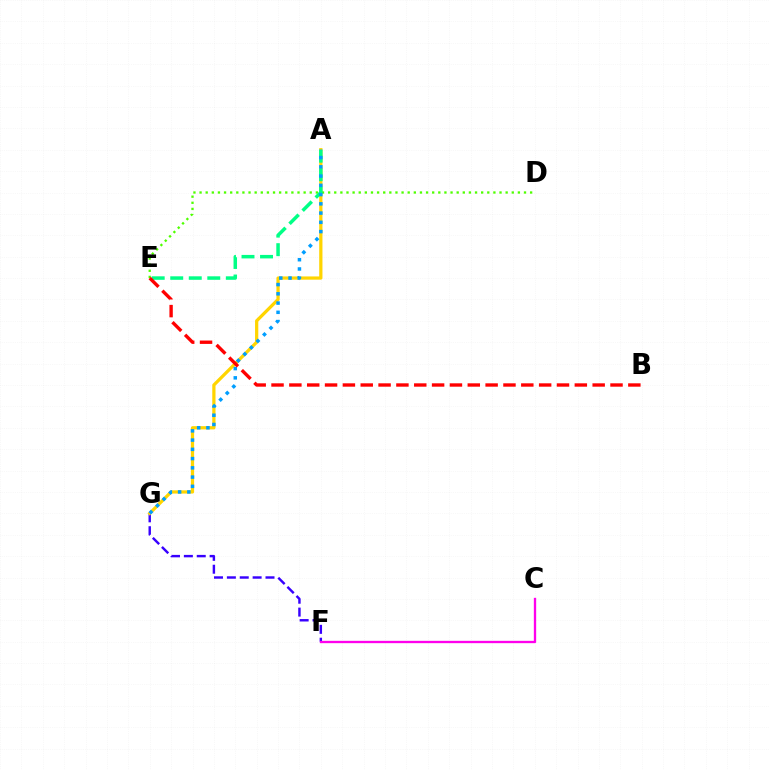{('F', 'G'): [{'color': '#3700ff', 'line_style': 'dashed', 'thickness': 1.75}], ('A', 'G'): [{'color': '#ffd500', 'line_style': 'solid', 'thickness': 2.33}, {'color': '#009eff', 'line_style': 'dotted', 'thickness': 2.51}], ('C', 'F'): [{'color': '#ff00ed', 'line_style': 'solid', 'thickness': 1.68}], ('D', 'E'): [{'color': '#4fff00', 'line_style': 'dotted', 'thickness': 1.66}], ('A', 'E'): [{'color': '#00ff86', 'line_style': 'dashed', 'thickness': 2.52}], ('B', 'E'): [{'color': '#ff0000', 'line_style': 'dashed', 'thickness': 2.42}]}